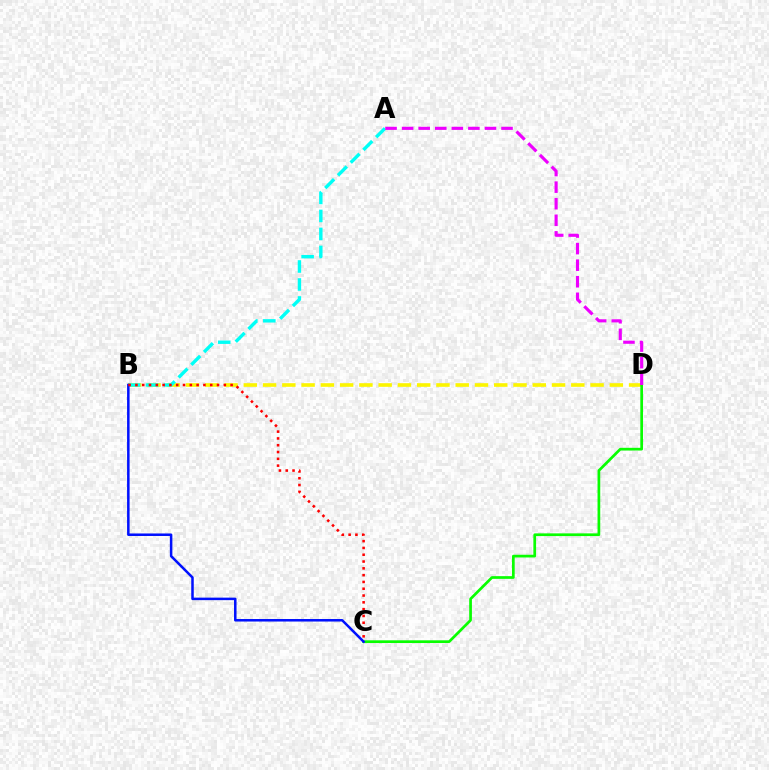{('B', 'D'): [{'color': '#fcf500', 'line_style': 'dashed', 'thickness': 2.62}], ('C', 'D'): [{'color': '#08ff00', 'line_style': 'solid', 'thickness': 1.95}], ('A', 'B'): [{'color': '#00fff6', 'line_style': 'dashed', 'thickness': 2.44}], ('B', 'C'): [{'color': '#0010ff', 'line_style': 'solid', 'thickness': 1.81}, {'color': '#ff0000', 'line_style': 'dotted', 'thickness': 1.85}], ('A', 'D'): [{'color': '#ee00ff', 'line_style': 'dashed', 'thickness': 2.25}]}